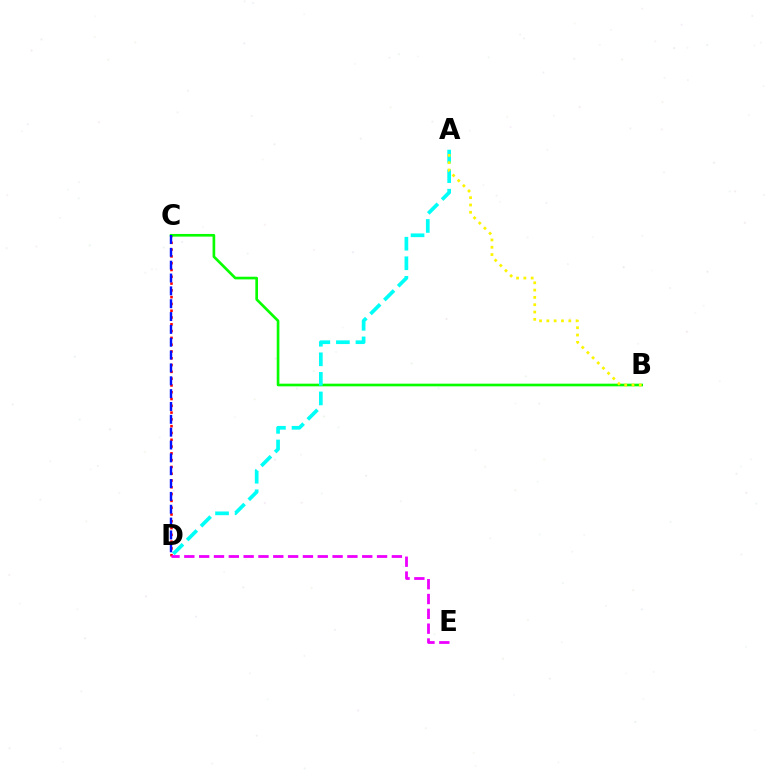{('C', 'D'): [{'color': '#ff0000', 'line_style': 'dotted', 'thickness': 1.85}, {'color': '#0010ff', 'line_style': 'dashed', 'thickness': 1.75}], ('D', 'E'): [{'color': '#ee00ff', 'line_style': 'dashed', 'thickness': 2.01}], ('B', 'C'): [{'color': '#08ff00', 'line_style': 'solid', 'thickness': 1.91}], ('A', 'D'): [{'color': '#00fff6', 'line_style': 'dashed', 'thickness': 2.66}], ('A', 'B'): [{'color': '#fcf500', 'line_style': 'dotted', 'thickness': 1.99}]}